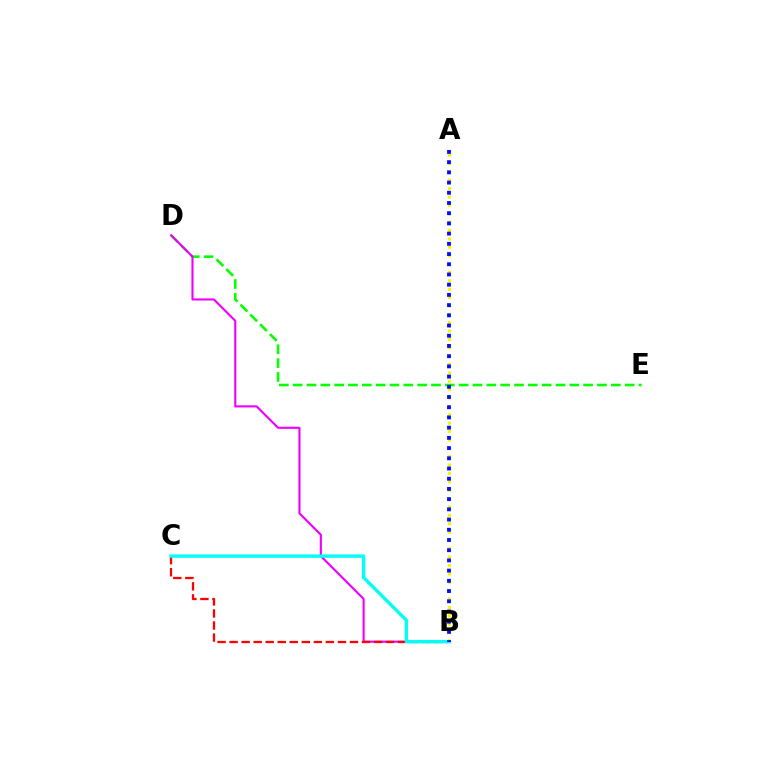{('D', 'E'): [{'color': '#08ff00', 'line_style': 'dashed', 'thickness': 1.88}], ('B', 'D'): [{'color': '#ee00ff', 'line_style': 'solid', 'thickness': 1.53}], ('A', 'B'): [{'color': '#fcf500', 'line_style': 'dotted', 'thickness': 2.28}, {'color': '#0010ff', 'line_style': 'dotted', 'thickness': 2.77}], ('B', 'C'): [{'color': '#ff0000', 'line_style': 'dashed', 'thickness': 1.63}, {'color': '#00fff6', 'line_style': 'solid', 'thickness': 2.44}]}